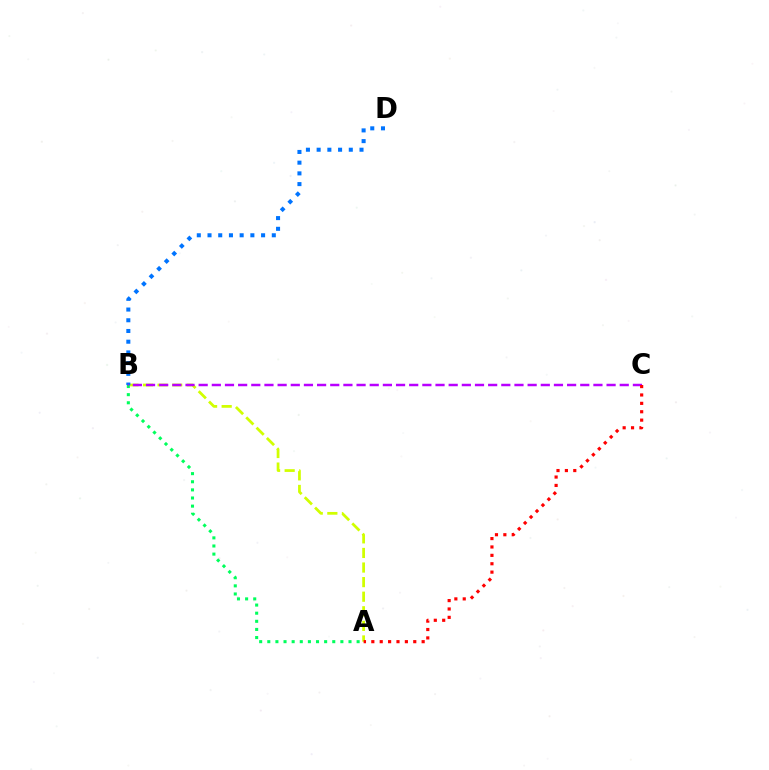{('A', 'B'): [{'color': '#d1ff00', 'line_style': 'dashed', 'thickness': 1.98}, {'color': '#00ff5c', 'line_style': 'dotted', 'thickness': 2.21}], ('B', 'D'): [{'color': '#0074ff', 'line_style': 'dotted', 'thickness': 2.91}], ('B', 'C'): [{'color': '#b900ff', 'line_style': 'dashed', 'thickness': 1.79}], ('A', 'C'): [{'color': '#ff0000', 'line_style': 'dotted', 'thickness': 2.28}]}